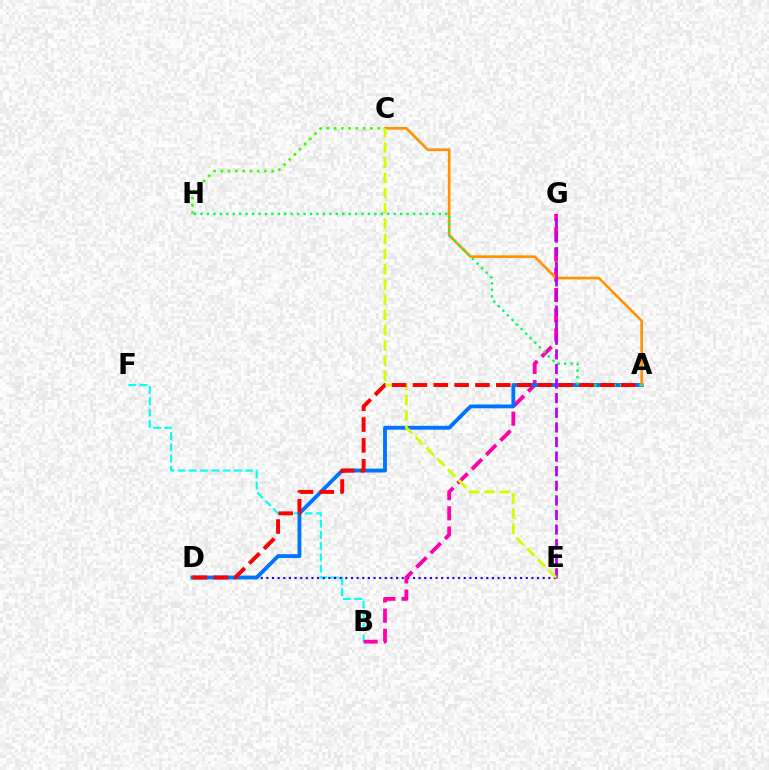{('B', 'F'): [{'color': '#00fff6', 'line_style': 'dashed', 'thickness': 1.53}], ('D', 'E'): [{'color': '#2500ff', 'line_style': 'dotted', 'thickness': 1.53}], ('B', 'G'): [{'color': '#ff00ac', 'line_style': 'dashed', 'thickness': 2.74}], ('C', 'H'): [{'color': '#3dff00', 'line_style': 'dotted', 'thickness': 1.98}], ('A', 'D'): [{'color': '#0074ff', 'line_style': 'solid', 'thickness': 2.78}, {'color': '#ff0000', 'line_style': 'dashed', 'thickness': 2.83}], ('A', 'C'): [{'color': '#ff9400', 'line_style': 'solid', 'thickness': 1.92}], ('A', 'H'): [{'color': '#00ff5c', 'line_style': 'dotted', 'thickness': 1.75}], ('E', 'G'): [{'color': '#b900ff', 'line_style': 'dashed', 'thickness': 1.98}], ('C', 'E'): [{'color': '#d1ff00', 'line_style': 'dashed', 'thickness': 2.07}]}